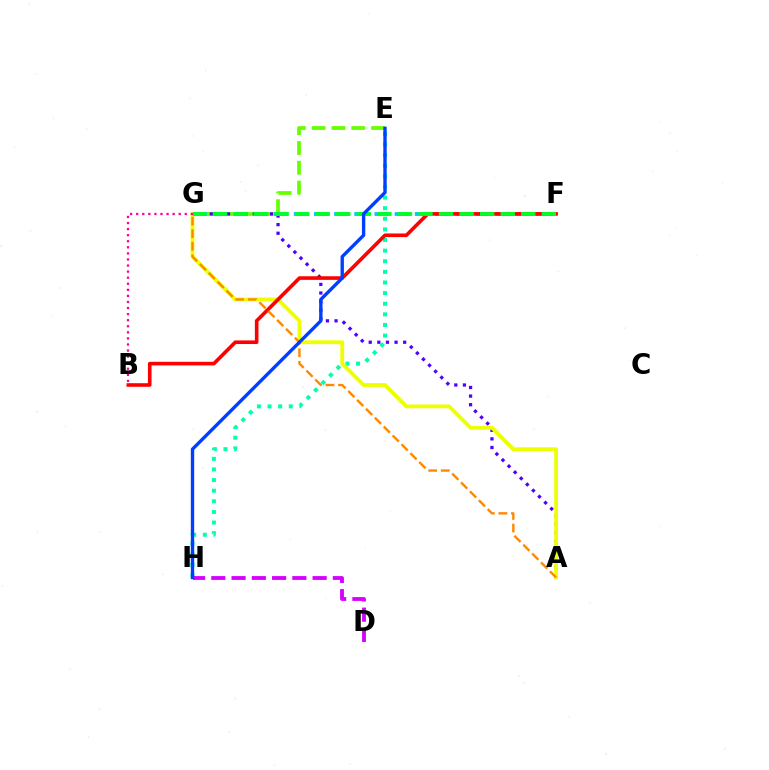{('E', 'G'): [{'color': '#66ff00', 'line_style': 'dashed', 'thickness': 2.69}], ('A', 'G'): [{'color': '#4f00ff', 'line_style': 'dotted', 'thickness': 2.34}, {'color': '#eeff00', 'line_style': 'solid', 'thickness': 2.74}, {'color': '#ff8800', 'line_style': 'dashed', 'thickness': 1.71}], ('E', 'H'): [{'color': '#00ffaf', 'line_style': 'dotted', 'thickness': 2.89}, {'color': '#003fff', 'line_style': 'solid', 'thickness': 2.43}], ('D', 'H'): [{'color': '#d600ff', 'line_style': 'dashed', 'thickness': 2.75}], ('B', 'G'): [{'color': '#ff00a0', 'line_style': 'dotted', 'thickness': 1.65}], ('F', 'G'): [{'color': '#00c7ff', 'line_style': 'dashed', 'thickness': 2.74}, {'color': '#00ff27', 'line_style': 'dashed', 'thickness': 2.79}], ('B', 'F'): [{'color': '#ff0000', 'line_style': 'solid', 'thickness': 2.6}]}